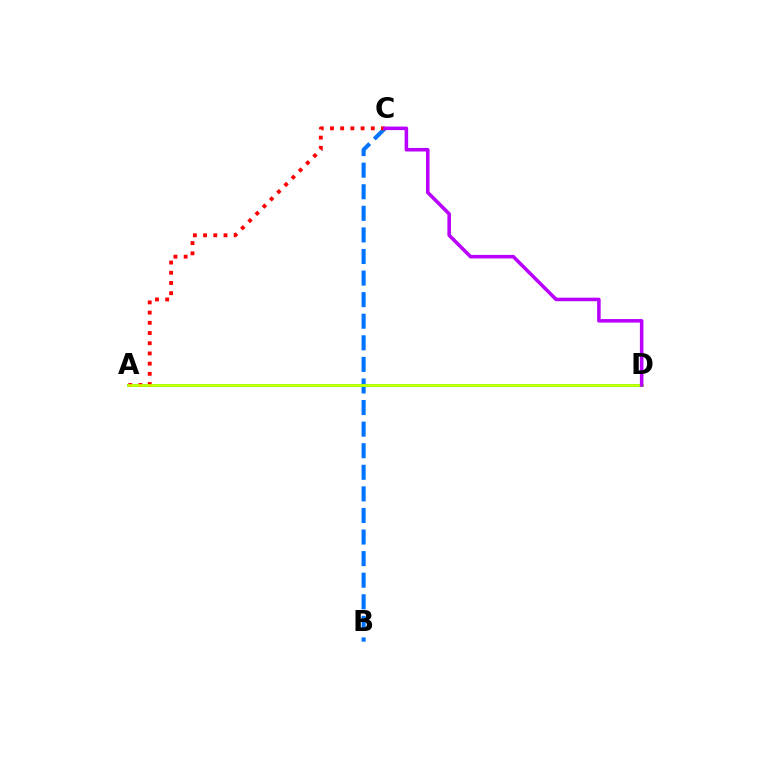{('B', 'C'): [{'color': '#0074ff', 'line_style': 'dashed', 'thickness': 2.93}], ('A', 'D'): [{'color': '#00ff5c', 'line_style': 'solid', 'thickness': 2.16}, {'color': '#d1ff00', 'line_style': 'solid', 'thickness': 1.86}], ('A', 'C'): [{'color': '#ff0000', 'line_style': 'dotted', 'thickness': 2.77}], ('C', 'D'): [{'color': '#b900ff', 'line_style': 'solid', 'thickness': 2.55}]}